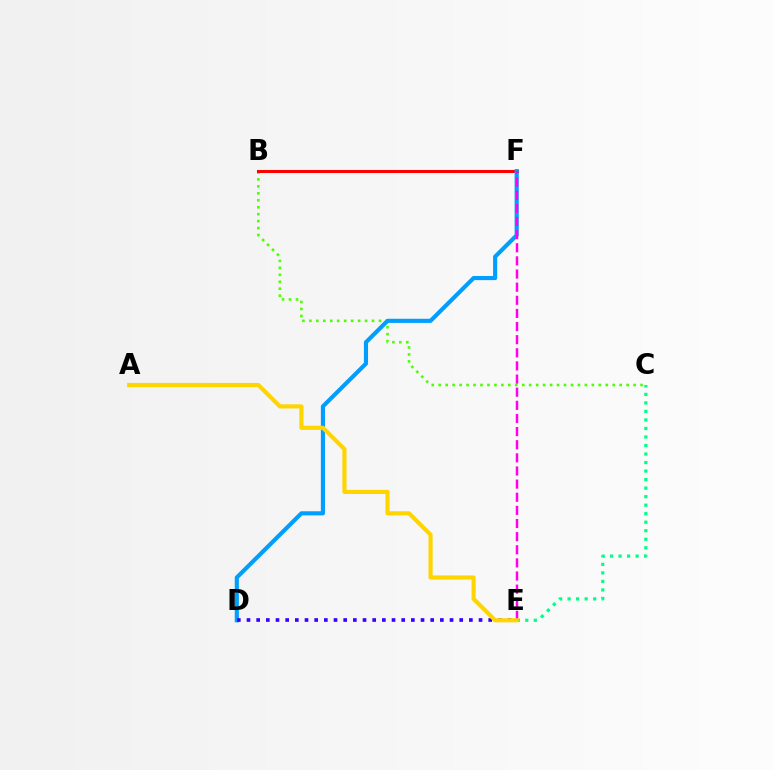{('C', 'E'): [{'color': '#00ff86', 'line_style': 'dotted', 'thickness': 2.32}], ('B', 'C'): [{'color': '#4fff00', 'line_style': 'dotted', 'thickness': 1.89}], ('B', 'F'): [{'color': '#ff0000', 'line_style': 'solid', 'thickness': 2.2}], ('D', 'F'): [{'color': '#009eff', 'line_style': 'solid', 'thickness': 2.97}], ('D', 'E'): [{'color': '#3700ff', 'line_style': 'dotted', 'thickness': 2.63}], ('E', 'F'): [{'color': '#ff00ed', 'line_style': 'dashed', 'thickness': 1.78}], ('A', 'E'): [{'color': '#ffd500', 'line_style': 'solid', 'thickness': 2.98}]}